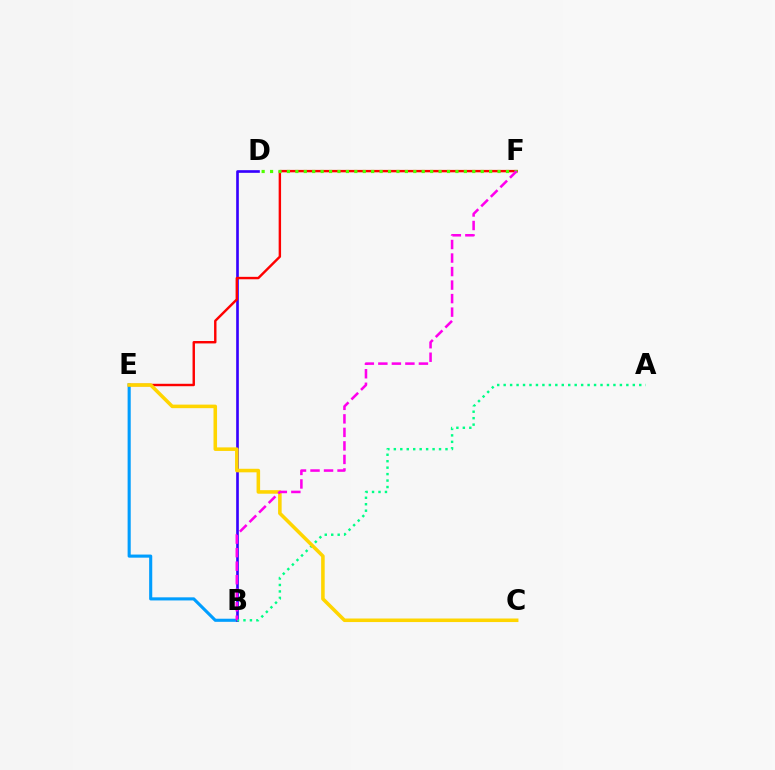{('B', 'E'): [{'color': '#009eff', 'line_style': 'solid', 'thickness': 2.23}], ('B', 'D'): [{'color': '#3700ff', 'line_style': 'solid', 'thickness': 1.91}], ('A', 'B'): [{'color': '#00ff86', 'line_style': 'dotted', 'thickness': 1.75}], ('E', 'F'): [{'color': '#ff0000', 'line_style': 'solid', 'thickness': 1.74}], ('C', 'E'): [{'color': '#ffd500', 'line_style': 'solid', 'thickness': 2.56}], ('D', 'F'): [{'color': '#4fff00', 'line_style': 'dotted', 'thickness': 2.29}], ('B', 'F'): [{'color': '#ff00ed', 'line_style': 'dashed', 'thickness': 1.84}]}